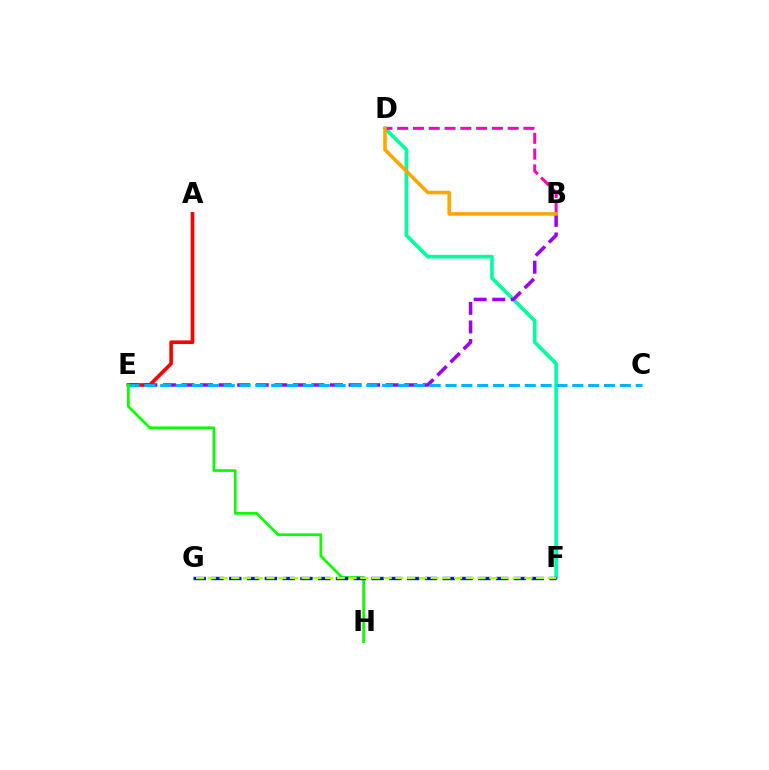{('A', 'E'): [{'color': '#ff0000', 'line_style': 'solid', 'thickness': 2.62}], ('D', 'F'): [{'color': '#00ff9d', 'line_style': 'solid', 'thickness': 2.64}], ('B', 'E'): [{'color': '#9b00ff', 'line_style': 'dashed', 'thickness': 2.52}], ('C', 'E'): [{'color': '#00b5ff', 'line_style': 'dashed', 'thickness': 2.15}], ('E', 'H'): [{'color': '#08ff00', 'line_style': 'solid', 'thickness': 1.94}], ('F', 'G'): [{'color': '#0010ff', 'line_style': 'dashed', 'thickness': 2.42}, {'color': '#b3ff00', 'line_style': 'dashed', 'thickness': 1.59}], ('B', 'D'): [{'color': '#ff00bd', 'line_style': 'dashed', 'thickness': 2.14}, {'color': '#ffa500', 'line_style': 'solid', 'thickness': 2.55}]}